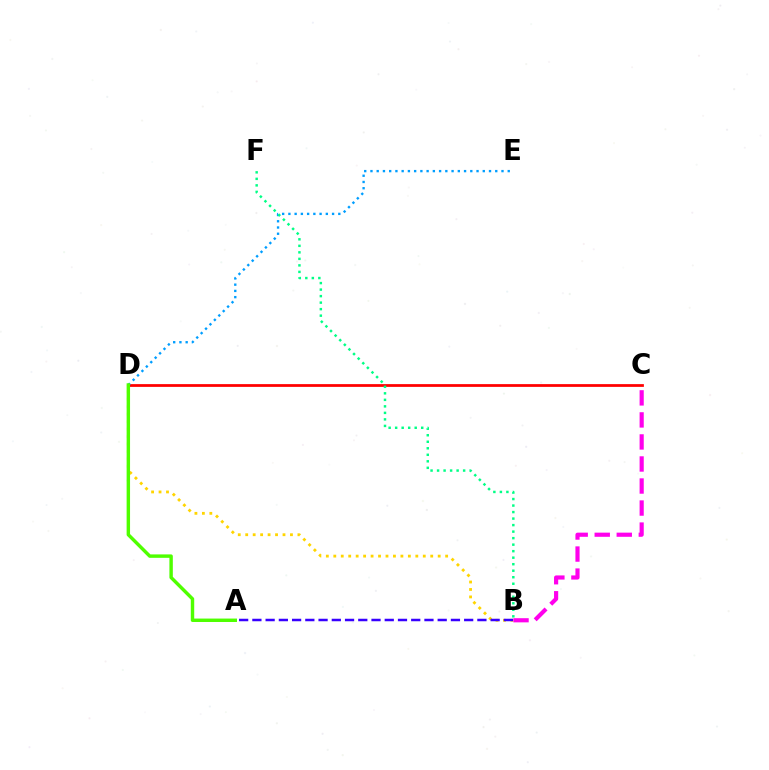{('B', 'D'): [{'color': '#ffd500', 'line_style': 'dotted', 'thickness': 2.03}], ('C', 'D'): [{'color': '#ff0000', 'line_style': 'solid', 'thickness': 1.99}], ('D', 'E'): [{'color': '#009eff', 'line_style': 'dotted', 'thickness': 1.7}], ('B', 'F'): [{'color': '#00ff86', 'line_style': 'dotted', 'thickness': 1.77}], ('B', 'C'): [{'color': '#ff00ed', 'line_style': 'dashed', 'thickness': 2.99}], ('A', 'B'): [{'color': '#3700ff', 'line_style': 'dashed', 'thickness': 1.8}], ('A', 'D'): [{'color': '#4fff00', 'line_style': 'solid', 'thickness': 2.47}]}